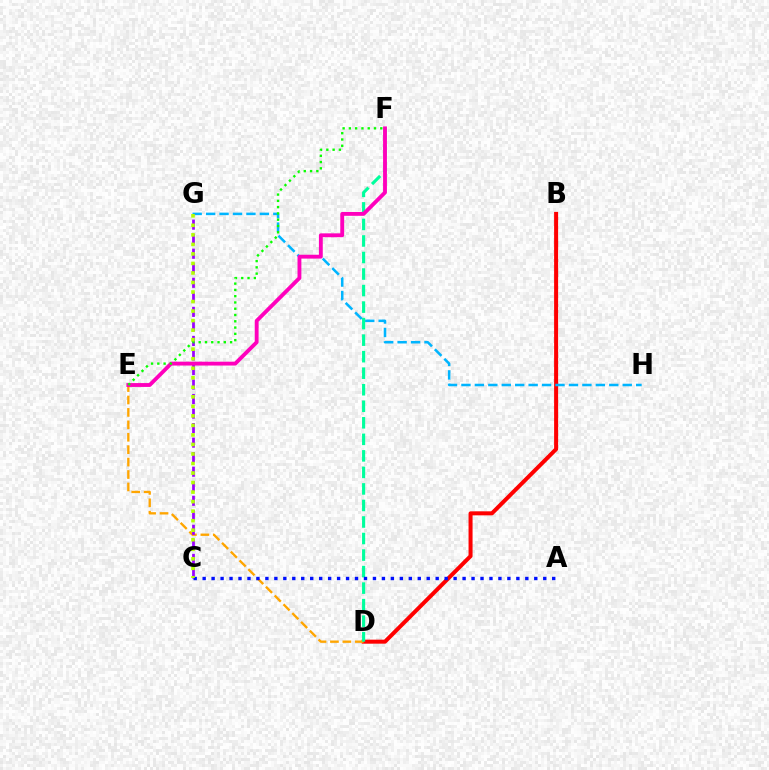{('B', 'D'): [{'color': '#ff0000', 'line_style': 'solid', 'thickness': 2.89}], ('G', 'H'): [{'color': '#00b5ff', 'line_style': 'dashed', 'thickness': 1.83}], ('D', 'E'): [{'color': '#ffa500', 'line_style': 'dashed', 'thickness': 1.69}], ('C', 'G'): [{'color': '#9b00ff', 'line_style': 'dashed', 'thickness': 1.97}, {'color': '#b3ff00', 'line_style': 'dotted', 'thickness': 2.59}], ('D', 'F'): [{'color': '#00ff9d', 'line_style': 'dashed', 'thickness': 2.25}], ('E', 'F'): [{'color': '#ff00bd', 'line_style': 'solid', 'thickness': 2.78}, {'color': '#08ff00', 'line_style': 'dotted', 'thickness': 1.71}], ('A', 'C'): [{'color': '#0010ff', 'line_style': 'dotted', 'thickness': 2.44}]}